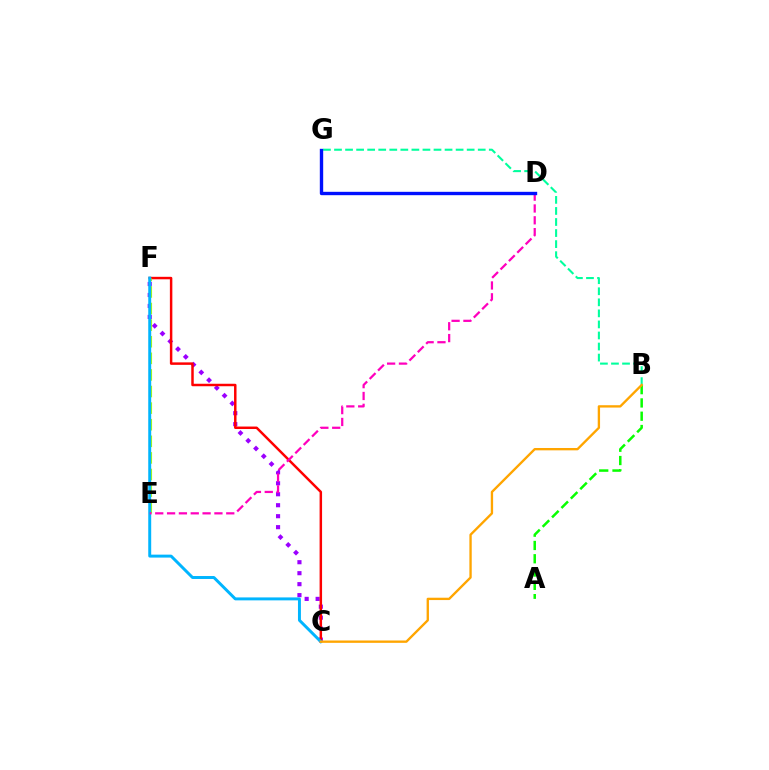{('C', 'F'): [{'color': '#9b00ff', 'line_style': 'dotted', 'thickness': 2.98}, {'color': '#ff0000', 'line_style': 'solid', 'thickness': 1.78}, {'color': '#00b5ff', 'line_style': 'solid', 'thickness': 2.13}], ('A', 'B'): [{'color': '#08ff00', 'line_style': 'dashed', 'thickness': 1.81}], ('E', 'F'): [{'color': '#b3ff00', 'line_style': 'dashed', 'thickness': 2.25}], ('D', 'E'): [{'color': '#ff00bd', 'line_style': 'dashed', 'thickness': 1.61}], ('B', 'G'): [{'color': '#00ff9d', 'line_style': 'dashed', 'thickness': 1.5}], ('D', 'G'): [{'color': '#0010ff', 'line_style': 'solid', 'thickness': 2.42}], ('B', 'C'): [{'color': '#ffa500', 'line_style': 'solid', 'thickness': 1.69}]}